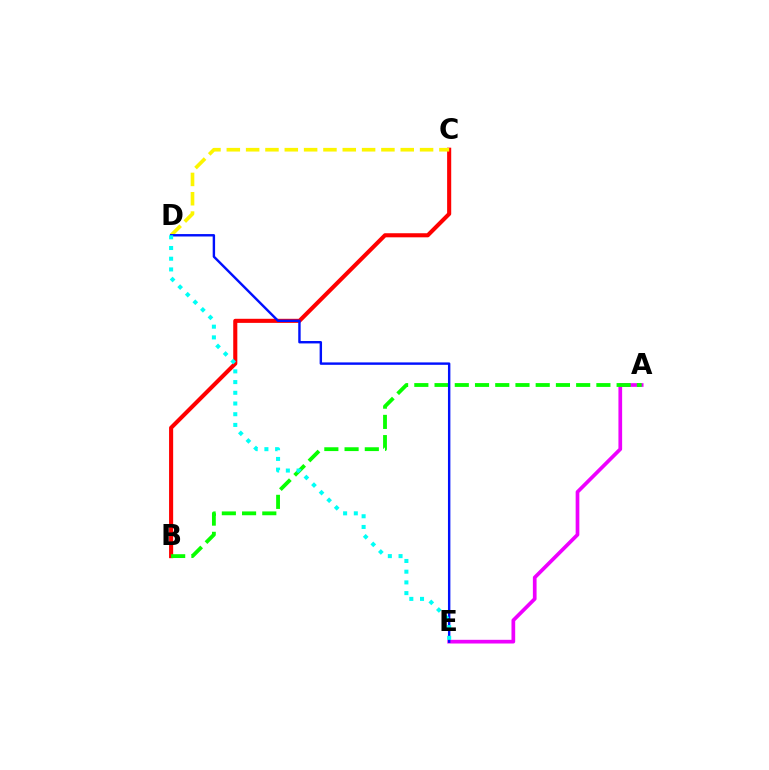{('B', 'C'): [{'color': '#ff0000', 'line_style': 'solid', 'thickness': 2.94}], ('A', 'E'): [{'color': '#ee00ff', 'line_style': 'solid', 'thickness': 2.66}], ('C', 'D'): [{'color': '#fcf500', 'line_style': 'dashed', 'thickness': 2.63}], ('A', 'B'): [{'color': '#08ff00', 'line_style': 'dashed', 'thickness': 2.75}], ('D', 'E'): [{'color': '#0010ff', 'line_style': 'solid', 'thickness': 1.74}, {'color': '#00fff6', 'line_style': 'dotted', 'thickness': 2.91}]}